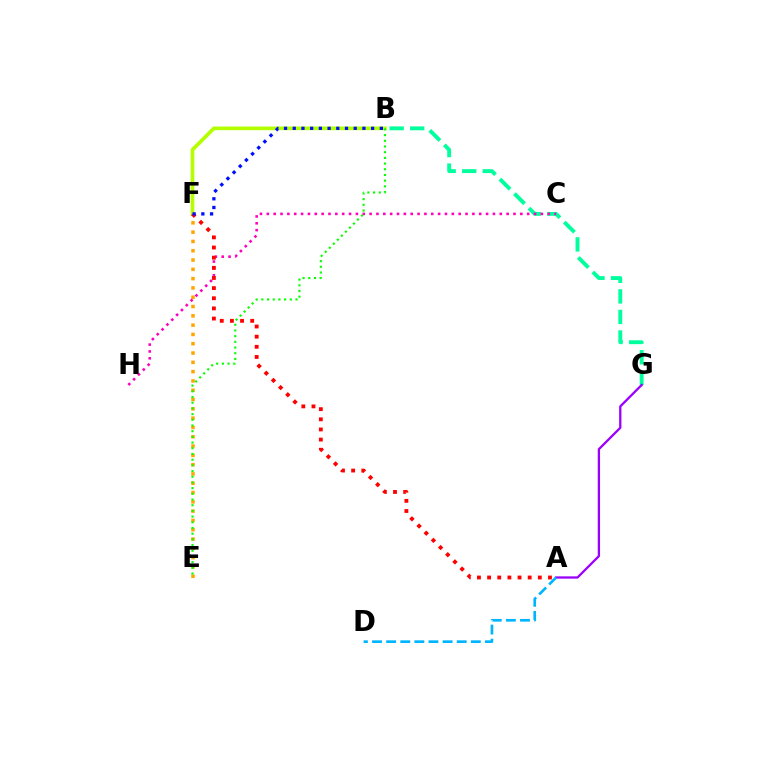{('B', 'G'): [{'color': '#00ff9d', 'line_style': 'dashed', 'thickness': 2.79}], ('B', 'F'): [{'color': '#b3ff00', 'line_style': 'solid', 'thickness': 2.64}, {'color': '#0010ff', 'line_style': 'dotted', 'thickness': 2.37}], ('E', 'F'): [{'color': '#ffa500', 'line_style': 'dotted', 'thickness': 2.53}], ('A', 'G'): [{'color': '#9b00ff', 'line_style': 'solid', 'thickness': 1.64}], ('C', 'H'): [{'color': '#ff00bd', 'line_style': 'dotted', 'thickness': 1.86}], ('B', 'E'): [{'color': '#08ff00', 'line_style': 'dotted', 'thickness': 1.55}], ('A', 'F'): [{'color': '#ff0000', 'line_style': 'dotted', 'thickness': 2.76}], ('A', 'D'): [{'color': '#00b5ff', 'line_style': 'dashed', 'thickness': 1.92}]}